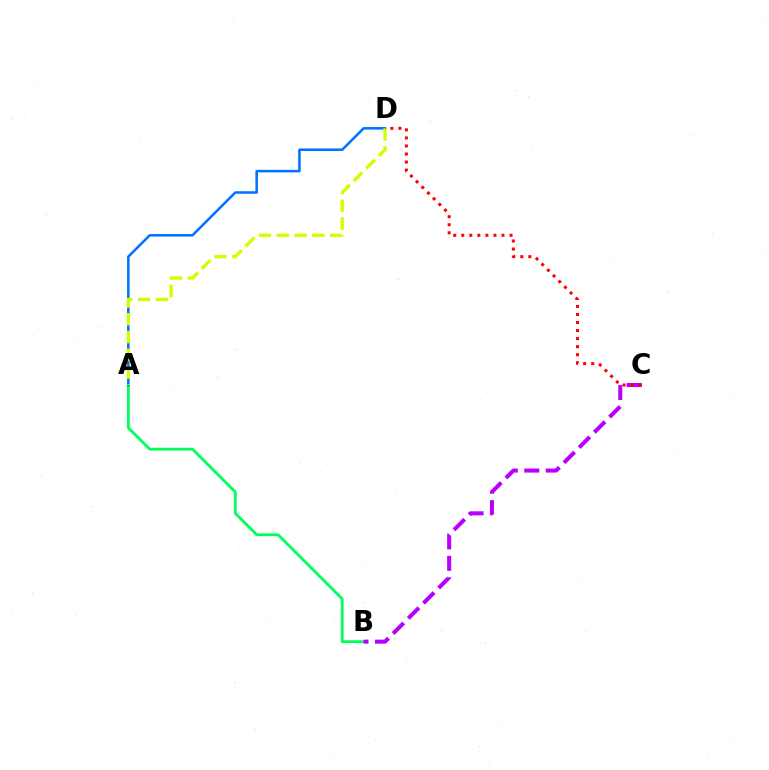{('A', 'B'): [{'color': '#00ff5c', 'line_style': 'solid', 'thickness': 2.03}], ('B', 'C'): [{'color': '#b900ff', 'line_style': 'dashed', 'thickness': 2.92}], ('A', 'D'): [{'color': '#0074ff', 'line_style': 'solid', 'thickness': 1.83}, {'color': '#d1ff00', 'line_style': 'dashed', 'thickness': 2.42}], ('C', 'D'): [{'color': '#ff0000', 'line_style': 'dotted', 'thickness': 2.19}]}